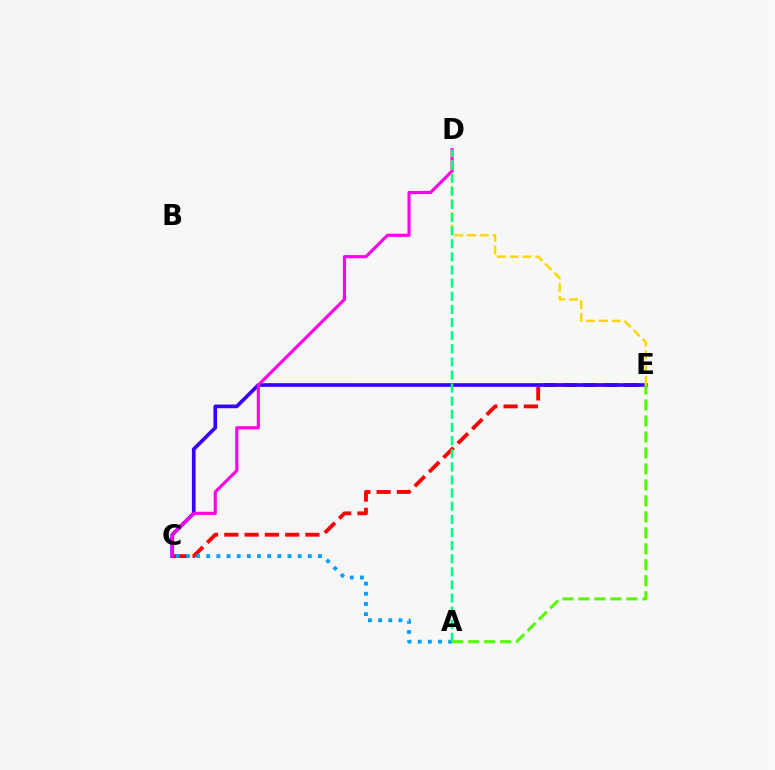{('C', 'E'): [{'color': '#ff0000', 'line_style': 'dashed', 'thickness': 2.75}, {'color': '#3700ff', 'line_style': 'solid', 'thickness': 2.64}], ('C', 'D'): [{'color': '#ff00ed', 'line_style': 'solid', 'thickness': 2.26}], ('A', 'C'): [{'color': '#009eff', 'line_style': 'dotted', 'thickness': 2.76}], ('D', 'E'): [{'color': '#ffd500', 'line_style': 'dashed', 'thickness': 1.74}], ('A', 'D'): [{'color': '#00ff86', 'line_style': 'dashed', 'thickness': 1.78}], ('A', 'E'): [{'color': '#4fff00', 'line_style': 'dashed', 'thickness': 2.17}]}